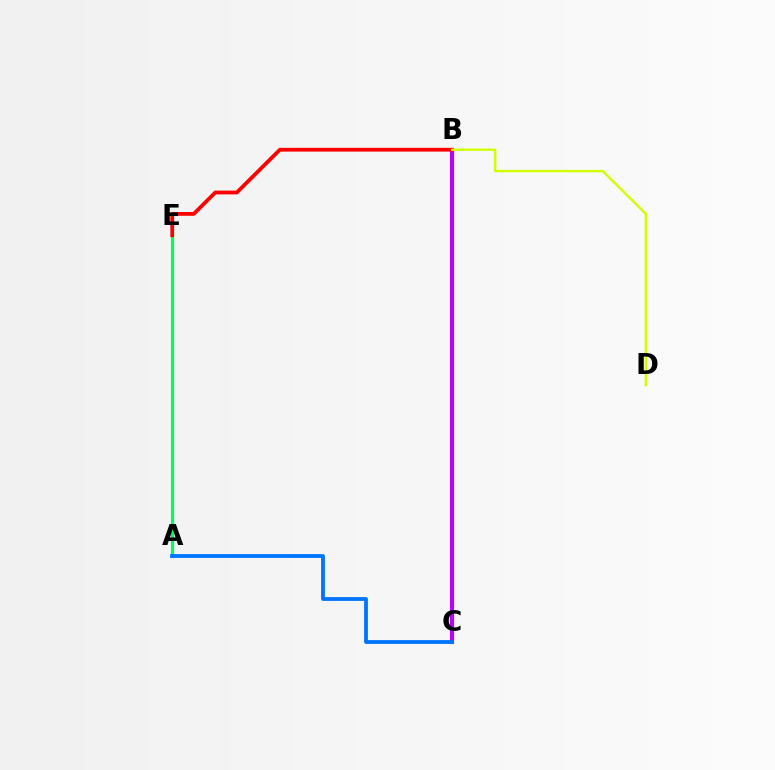{('A', 'E'): [{'color': '#00ff5c', 'line_style': 'solid', 'thickness': 2.29}], ('B', 'C'): [{'color': '#b900ff', 'line_style': 'solid', 'thickness': 2.97}], ('B', 'E'): [{'color': '#ff0000', 'line_style': 'solid', 'thickness': 2.72}], ('A', 'C'): [{'color': '#0074ff', 'line_style': 'solid', 'thickness': 2.74}], ('B', 'D'): [{'color': '#d1ff00', 'line_style': 'solid', 'thickness': 1.72}]}